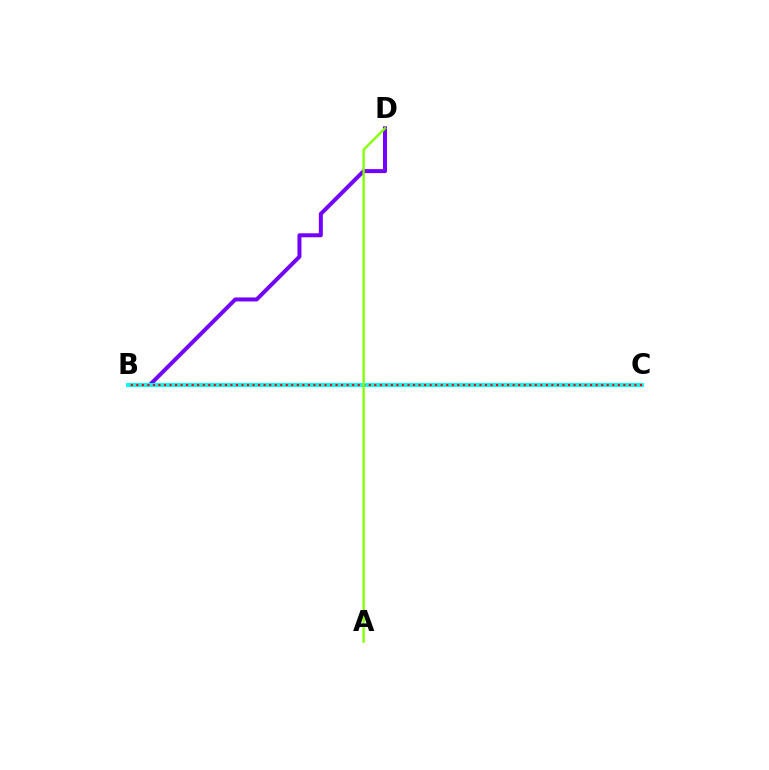{('B', 'D'): [{'color': '#7200ff', 'line_style': 'solid', 'thickness': 2.87}], ('B', 'C'): [{'color': '#00fff6', 'line_style': 'solid', 'thickness': 2.85}, {'color': '#ff0000', 'line_style': 'dotted', 'thickness': 1.5}], ('A', 'D'): [{'color': '#84ff00', 'line_style': 'solid', 'thickness': 1.69}]}